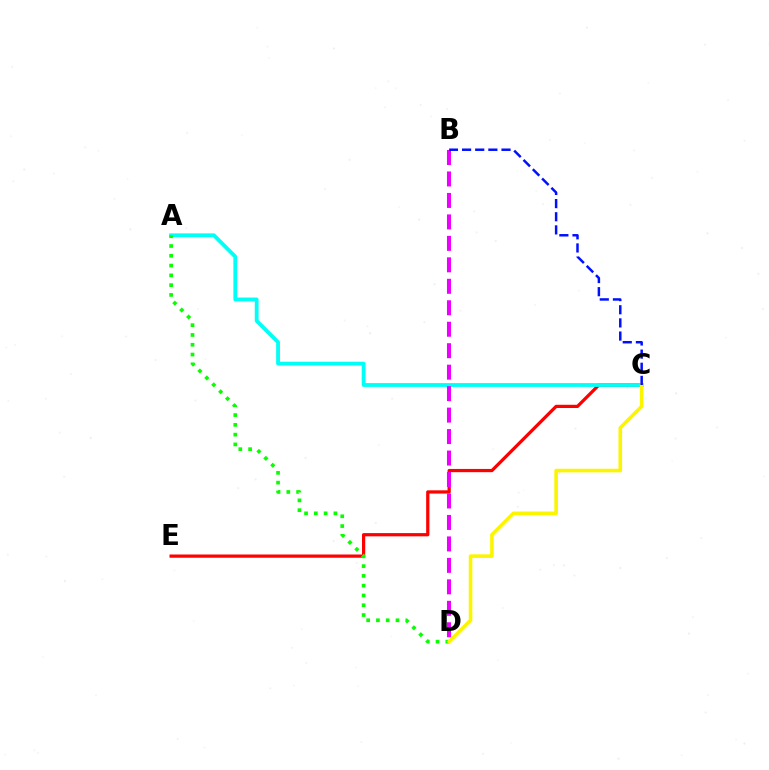{('C', 'E'): [{'color': '#ff0000', 'line_style': 'solid', 'thickness': 2.33}], ('A', 'C'): [{'color': '#00fff6', 'line_style': 'solid', 'thickness': 2.75}], ('A', 'D'): [{'color': '#08ff00', 'line_style': 'dotted', 'thickness': 2.66}], ('B', 'D'): [{'color': '#ee00ff', 'line_style': 'dashed', 'thickness': 2.92}], ('C', 'D'): [{'color': '#fcf500', 'line_style': 'solid', 'thickness': 2.59}], ('B', 'C'): [{'color': '#0010ff', 'line_style': 'dashed', 'thickness': 1.79}]}